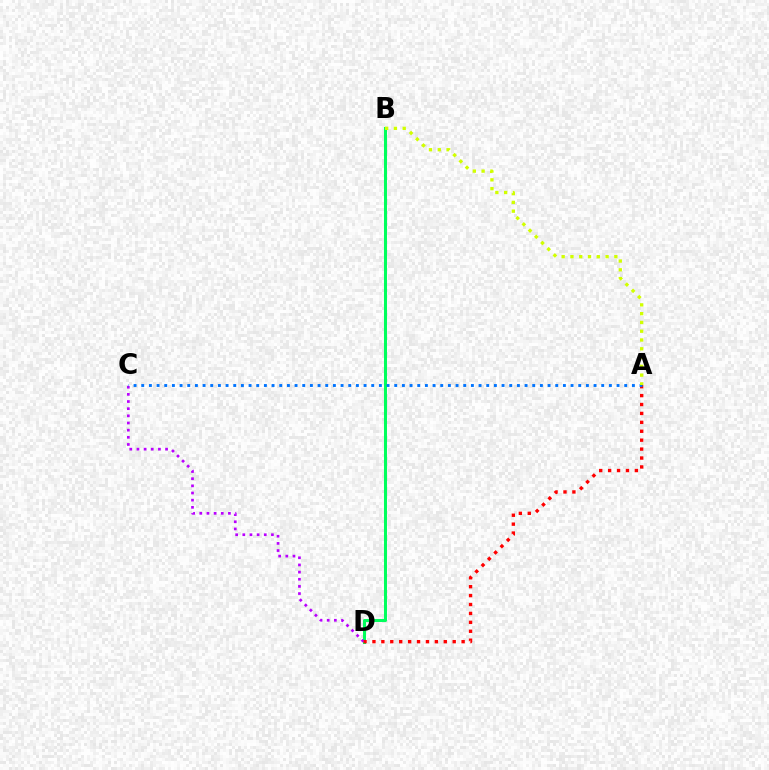{('B', 'D'): [{'color': '#00ff5c', 'line_style': 'solid', 'thickness': 2.19}], ('C', 'D'): [{'color': '#b900ff', 'line_style': 'dotted', 'thickness': 1.94}], ('A', 'D'): [{'color': '#ff0000', 'line_style': 'dotted', 'thickness': 2.42}], ('A', 'C'): [{'color': '#0074ff', 'line_style': 'dotted', 'thickness': 2.08}], ('A', 'B'): [{'color': '#d1ff00', 'line_style': 'dotted', 'thickness': 2.39}]}